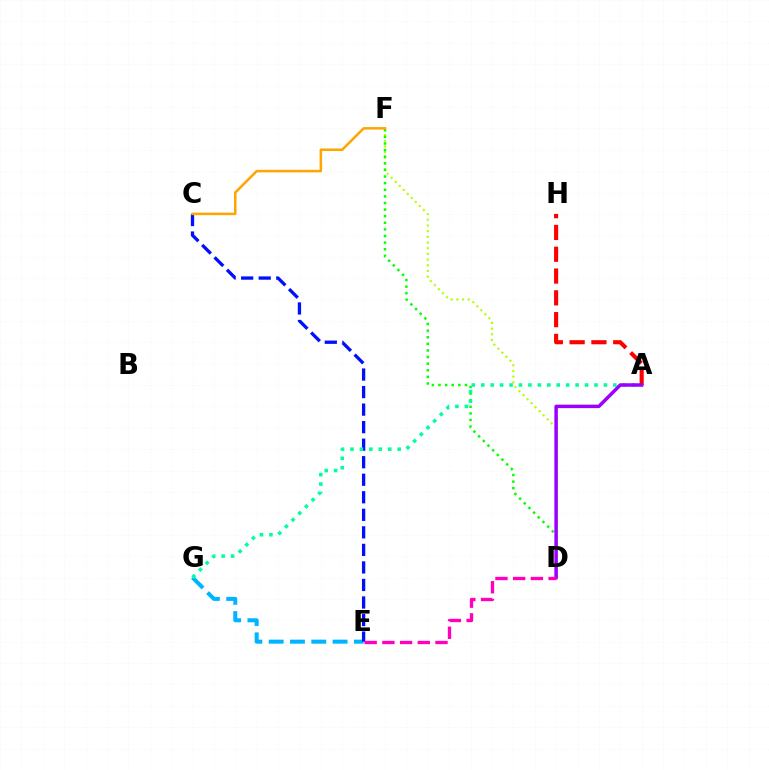{('E', 'G'): [{'color': '#00b5ff', 'line_style': 'dashed', 'thickness': 2.89}], ('D', 'F'): [{'color': '#b3ff00', 'line_style': 'dotted', 'thickness': 1.55}, {'color': '#08ff00', 'line_style': 'dotted', 'thickness': 1.8}], ('C', 'E'): [{'color': '#0010ff', 'line_style': 'dashed', 'thickness': 2.38}], ('C', 'F'): [{'color': '#ffa500', 'line_style': 'solid', 'thickness': 1.81}], ('A', 'G'): [{'color': '#00ff9d', 'line_style': 'dotted', 'thickness': 2.56}], ('A', 'H'): [{'color': '#ff0000', 'line_style': 'dashed', 'thickness': 2.96}], ('A', 'D'): [{'color': '#9b00ff', 'line_style': 'solid', 'thickness': 2.51}], ('D', 'E'): [{'color': '#ff00bd', 'line_style': 'dashed', 'thickness': 2.41}]}